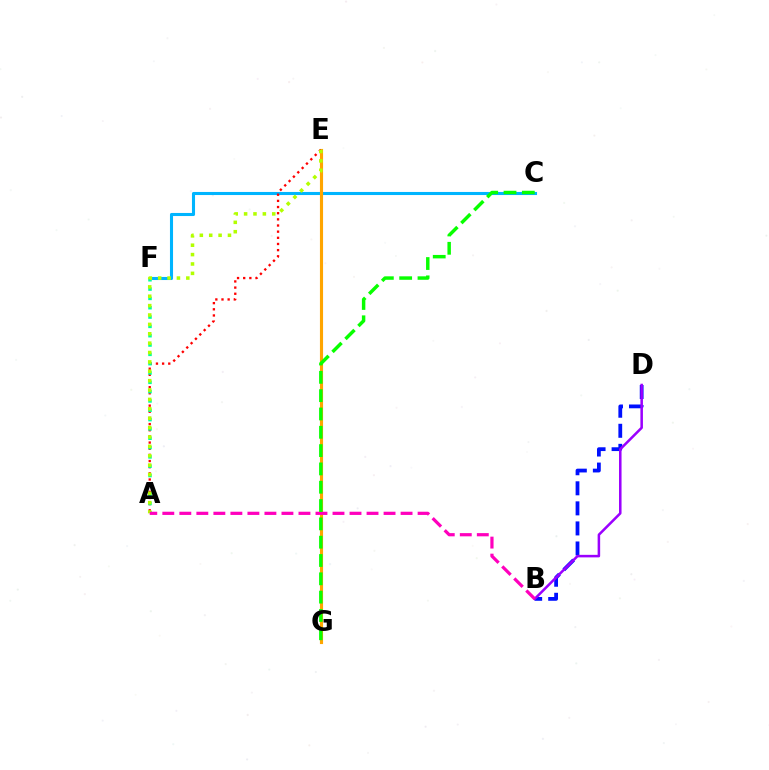{('B', 'D'): [{'color': '#0010ff', 'line_style': 'dashed', 'thickness': 2.72}, {'color': '#9b00ff', 'line_style': 'solid', 'thickness': 1.82}], ('C', 'F'): [{'color': '#00b5ff', 'line_style': 'solid', 'thickness': 2.22}], ('E', 'G'): [{'color': '#ffa500', 'line_style': 'solid', 'thickness': 2.25}], ('A', 'E'): [{'color': '#ff0000', 'line_style': 'dotted', 'thickness': 1.67}, {'color': '#b3ff00', 'line_style': 'dotted', 'thickness': 2.55}], ('A', 'F'): [{'color': '#00ff9d', 'line_style': 'dotted', 'thickness': 2.53}], ('A', 'B'): [{'color': '#ff00bd', 'line_style': 'dashed', 'thickness': 2.31}], ('C', 'G'): [{'color': '#08ff00', 'line_style': 'dashed', 'thickness': 2.49}]}